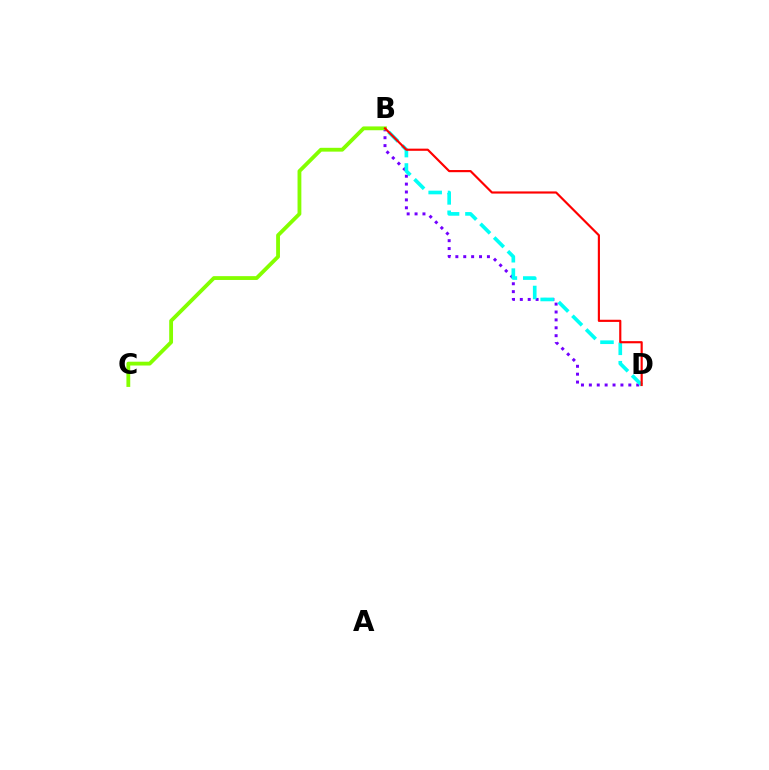{('B', 'D'): [{'color': '#7200ff', 'line_style': 'dotted', 'thickness': 2.14}, {'color': '#00fff6', 'line_style': 'dashed', 'thickness': 2.63}, {'color': '#ff0000', 'line_style': 'solid', 'thickness': 1.55}], ('B', 'C'): [{'color': '#84ff00', 'line_style': 'solid', 'thickness': 2.75}]}